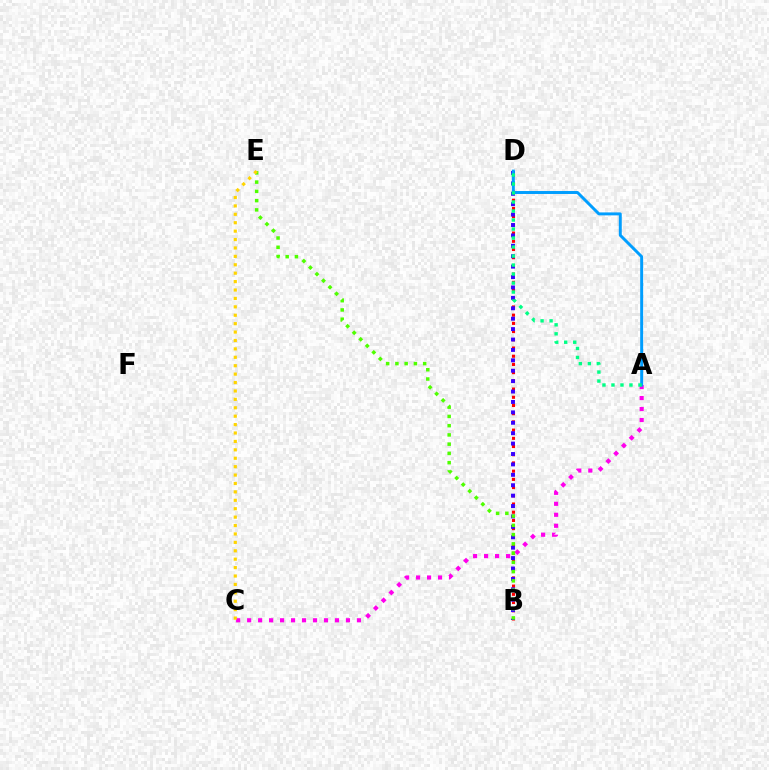{('B', 'D'): [{'color': '#ff0000', 'line_style': 'dotted', 'thickness': 2.23}, {'color': '#3700ff', 'line_style': 'dotted', 'thickness': 2.83}], ('A', 'C'): [{'color': '#ff00ed', 'line_style': 'dotted', 'thickness': 2.98}], ('A', 'D'): [{'color': '#009eff', 'line_style': 'solid', 'thickness': 2.13}, {'color': '#00ff86', 'line_style': 'dotted', 'thickness': 2.45}], ('B', 'E'): [{'color': '#4fff00', 'line_style': 'dotted', 'thickness': 2.51}], ('C', 'E'): [{'color': '#ffd500', 'line_style': 'dotted', 'thickness': 2.29}]}